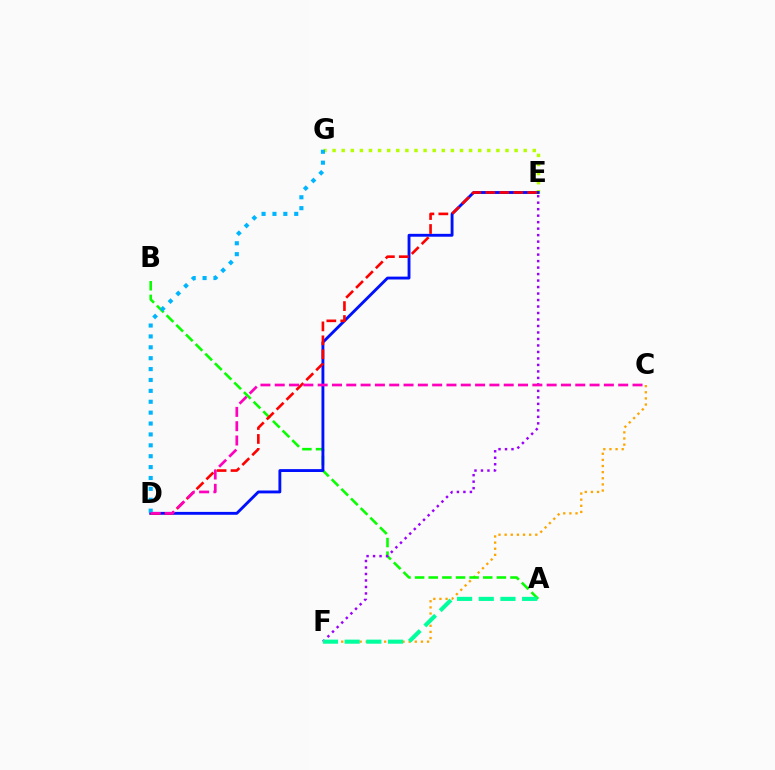{('C', 'F'): [{'color': '#ffa500', 'line_style': 'dotted', 'thickness': 1.67}], ('E', 'G'): [{'color': '#b3ff00', 'line_style': 'dotted', 'thickness': 2.47}], ('A', 'B'): [{'color': '#08ff00', 'line_style': 'dashed', 'thickness': 1.85}], ('E', 'F'): [{'color': '#9b00ff', 'line_style': 'dotted', 'thickness': 1.76}], ('D', 'E'): [{'color': '#0010ff', 'line_style': 'solid', 'thickness': 2.07}, {'color': '#ff0000', 'line_style': 'dashed', 'thickness': 1.89}], ('A', 'F'): [{'color': '#00ff9d', 'line_style': 'dashed', 'thickness': 2.94}], ('D', 'G'): [{'color': '#00b5ff', 'line_style': 'dotted', 'thickness': 2.96}], ('C', 'D'): [{'color': '#ff00bd', 'line_style': 'dashed', 'thickness': 1.94}]}